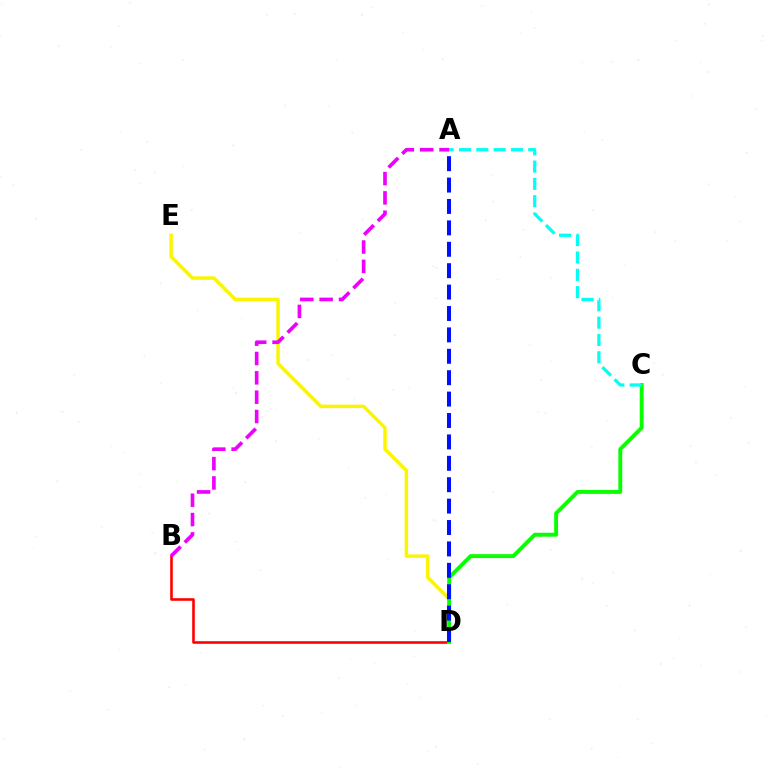{('B', 'D'): [{'color': '#ff0000', 'line_style': 'solid', 'thickness': 1.87}], ('D', 'E'): [{'color': '#fcf500', 'line_style': 'solid', 'thickness': 2.49}], ('C', 'D'): [{'color': '#08ff00', 'line_style': 'solid', 'thickness': 2.8}], ('A', 'D'): [{'color': '#0010ff', 'line_style': 'dashed', 'thickness': 2.91}], ('A', 'C'): [{'color': '#00fff6', 'line_style': 'dashed', 'thickness': 2.35}], ('A', 'B'): [{'color': '#ee00ff', 'line_style': 'dashed', 'thickness': 2.63}]}